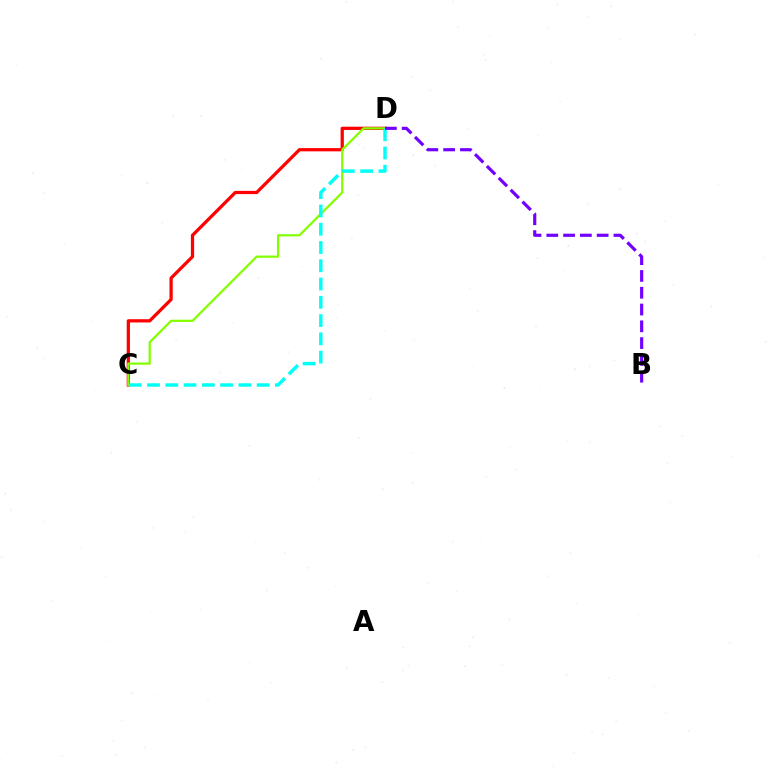{('C', 'D'): [{'color': '#ff0000', 'line_style': 'solid', 'thickness': 2.34}, {'color': '#84ff00', 'line_style': 'solid', 'thickness': 1.62}, {'color': '#00fff6', 'line_style': 'dashed', 'thickness': 2.48}], ('B', 'D'): [{'color': '#7200ff', 'line_style': 'dashed', 'thickness': 2.28}]}